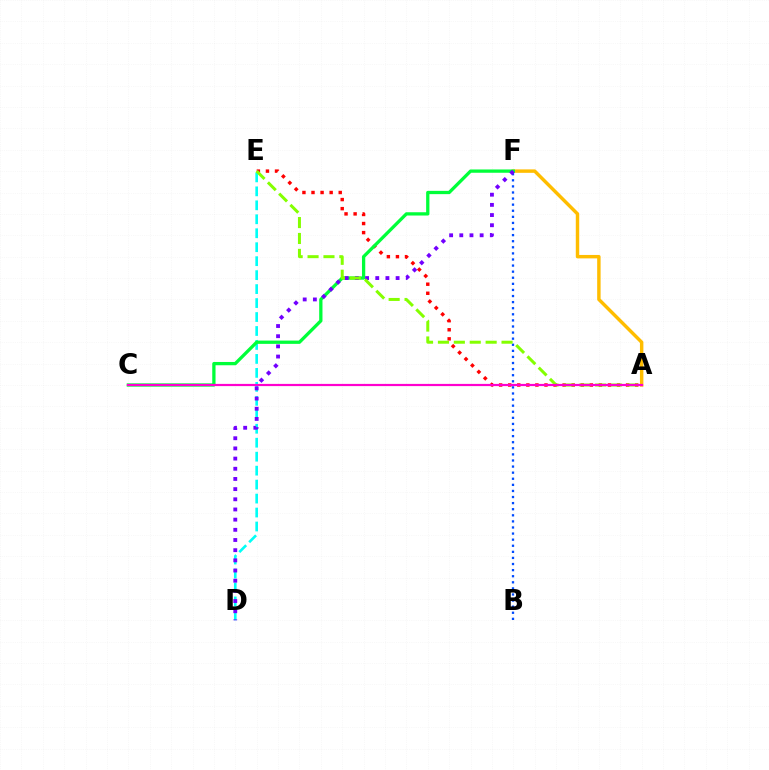{('D', 'E'): [{'color': '#00fff6', 'line_style': 'dashed', 'thickness': 1.9}], ('A', 'E'): [{'color': '#ff0000', 'line_style': 'dotted', 'thickness': 2.46}, {'color': '#84ff00', 'line_style': 'dashed', 'thickness': 2.16}], ('A', 'F'): [{'color': '#ffbd00', 'line_style': 'solid', 'thickness': 2.47}], ('B', 'F'): [{'color': '#004bff', 'line_style': 'dotted', 'thickness': 1.65}], ('C', 'F'): [{'color': '#00ff39', 'line_style': 'solid', 'thickness': 2.36}], ('D', 'F'): [{'color': '#7200ff', 'line_style': 'dotted', 'thickness': 2.76}], ('A', 'C'): [{'color': '#ff00cf', 'line_style': 'solid', 'thickness': 1.59}]}